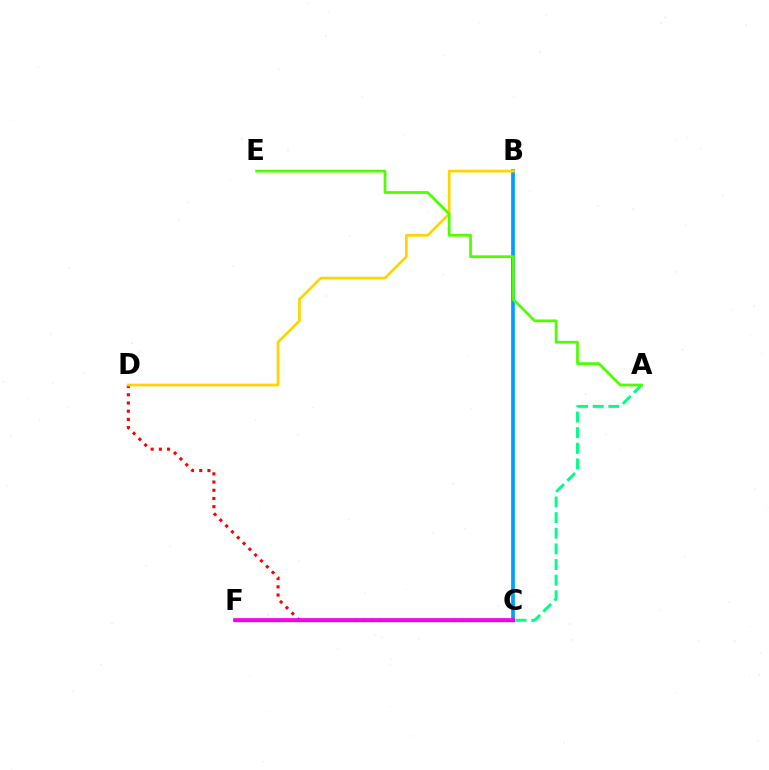{('C', 'D'): [{'color': '#ff0000', 'line_style': 'dotted', 'thickness': 2.23}], ('B', 'C'): [{'color': '#009eff', 'line_style': 'solid', 'thickness': 2.67}], ('A', 'C'): [{'color': '#00ff86', 'line_style': 'dashed', 'thickness': 2.12}], ('C', 'F'): [{'color': '#3700ff', 'line_style': 'solid', 'thickness': 2.35}, {'color': '#ff00ed', 'line_style': 'solid', 'thickness': 2.66}], ('B', 'D'): [{'color': '#ffd500', 'line_style': 'solid', 'thickness': 1.98}], ('A', 'E'): [{'color': '#4fff00', 'line_style': 'solid', 'thickness': 1.98}]}